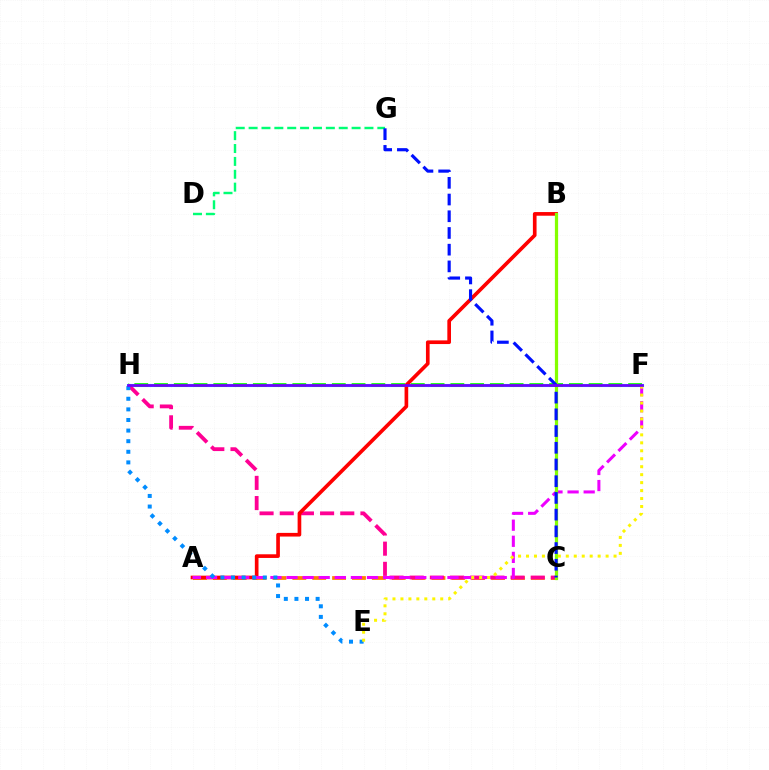{('D', 'G'): [{'color': '#00ff74', 'line_style': 'dashed', 'thickness': 1.75}], ('F', 'H'): [{'color': '#00fff6', 'line_style': 'solid', 'thickness': 2.23}, {'color': '#08ff00', 'line_style': 'dashed', 'thickness': 2.68}, {'color': '#7200ff', 'line_style': 'solid', 'thickness': 1.95}], ('A', 'C'): [{'color': '#ff7c00', 'line_style': 'dashed', 'thickness': 2.7}], ('C', 'H'): [{'color': '#ff0094', 'line_style': 'dashed', 'thickness': 2.74}], ('A', 'B'): [{'color': '#ff0000', 'line_style': 'solid', 'thickness': 2.64}], ('A', 'F'): [{'color': '#ee00ff', 'line_style': 'dashed', 'thickness': 2.19}], ('E', 'H'): [{'color': '#008cff', 'line_style': 'dotted', 'thickness': 2.88}], ('B', 'C'): [{'color': '#84ff00', 'line_style': 'solid', 'thickness': 2.32}], ('E', 'F'): [{'color': '#fcf500', 'line_style': 'dotted', 'thickness': 2.16}], ('C', 'G'): [{'color': '#0010ff', 'line_style': 'dashed', 'thickness': 2.27}]}